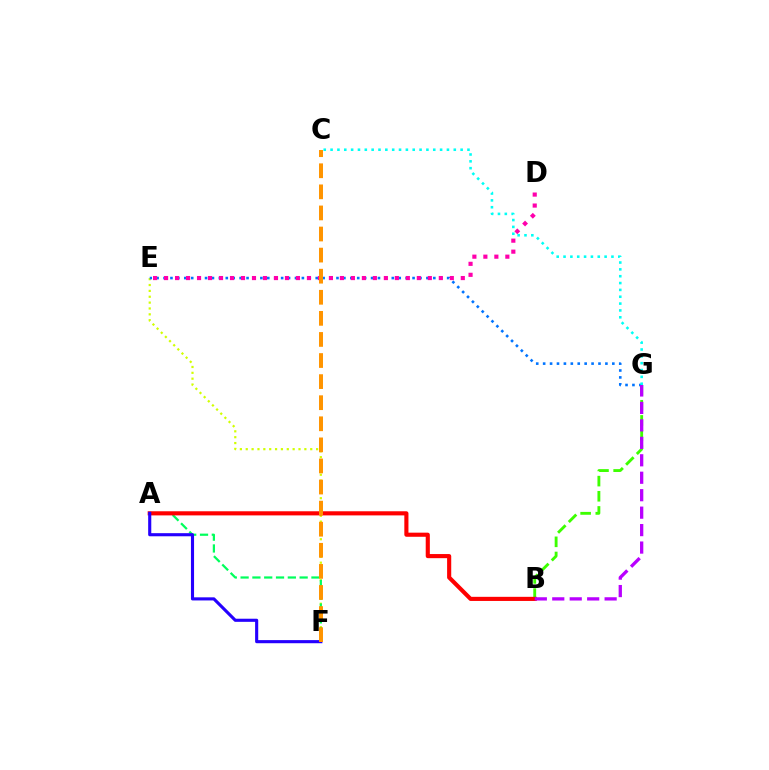{('E', 'F'): [{'color': '#d1ff00', 'line_style': 'dotted', 'thickness': 1.59}], ('E', 'G'): [{'color': '#0074ff', 'line_style': 'dotted', 'thickness': 1.88}], ('C', 'G'): [{'color': '#00fff6', 'line_style': 'dotted', 'thickness': 1.86}], ('A', 'F'): [{'color': '#00ff5c', 'line_style': 'dashed', 'thickness': 1.6}, {'color': '#2500ff', 'line_style': 'solid', 'thickness': 2.24}], ('B', 'G'): [{'color': '#3dff00', 'line_style': 'dashed', 'thickness': 2.06}, {'color': '#b900ff', 'line_style': 'dashed', 'thickness': 2.37}], ('A', 'B'): [{'color': '#ff0000', 'line_style': 'solid', 'thickness': 2.97}], ('D', 'E'): [{'color': '#ff00ac', 'line_style': 'dotted', 'thickness': 2.99}], ('C', 'F'): [{'color': '#ff9400', 'line_style': 'dashed', 'thickness': 2.86}]}